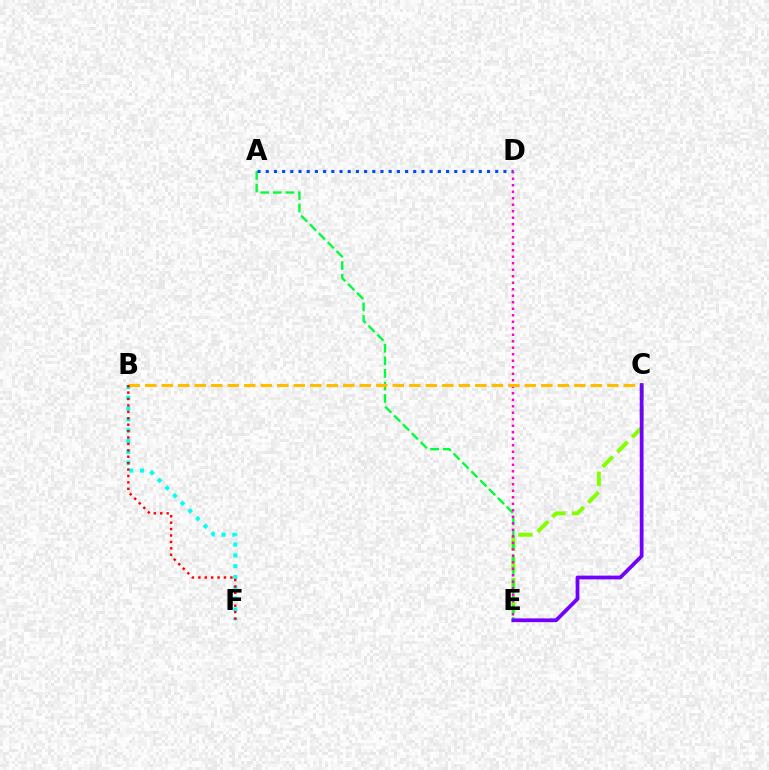{('C', 'E'): [{'color': '#84ff00', 'line_style': 'dashed', 'thickness': 2.83}, {'color': '#7200ff', 'line_style': 'solid', 'thickness': 2.71}], ('A', 'E'): [{'color': '#00ff39', 'line_style': 'dashed', 'thickness': 1.7}], ('B', 'F'): [{'color': '#00fff6', 'line_style': 'dotted', 'thickness': 2.94}, {'color': '#ff0000', 'line_style': 'dotted', 'thickness': 1.74}], ('A', 'D'): [{'color': '#004bff', 'line_style': 'dotted', 'thickness': 2.23}], ('D', 'E'): [{'color': '#ff00cf', 'line_style': 'dotted', 'thickness': 1.77}], ('B', 'C'): [{'color': '#ffbd00', 'line_style': 'dashed', 'thickness': 2.24}]}